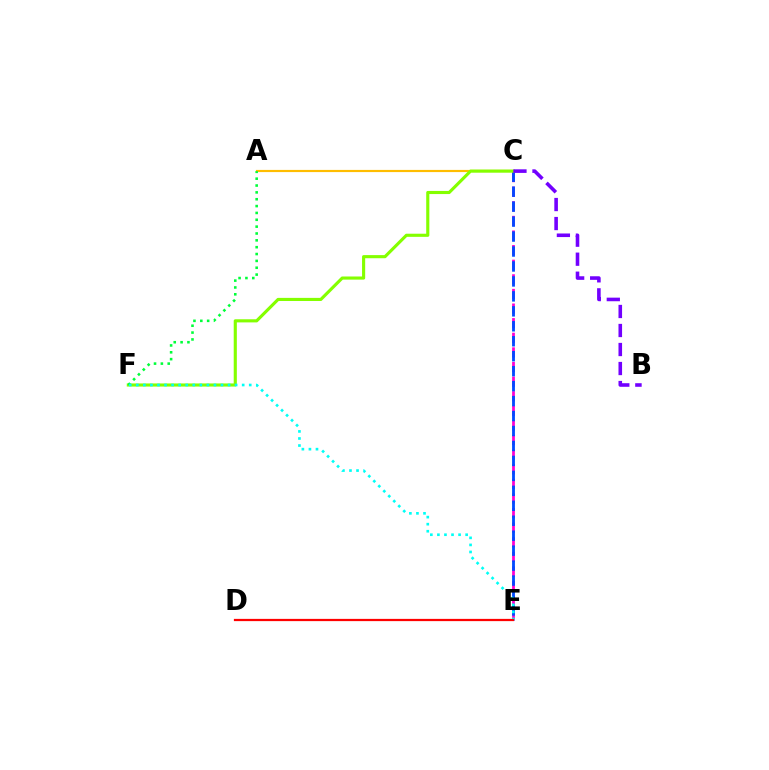{('C', 'E'): [{'color': '#ff00cf', 'line_style': 'dashed', 'thickness': 1.98}, {'color': '#004bff', 'line_style': 'dashed', 'thickness': 2.03}], ('A', 'C'): [{'color': '#ffbd00', 'line_style': 'solid', 'thickness': 1.57}], ('C', 'F'): [{'color': '#84ff00', 'line_style': 'solid', 'thickness': 2.25}], ('A', 'F'): [{'color': '#00ff39', 'line_style': 'dotted', 'thickness': 1.86}], ('E', 'F'): [{'color': '#00fff6', 'line_style': 'dotted', 'thickness': 1.92}], ('D', 'E'): [{'color': '#ff0000', 'line_style': 'solid', 'thickness': 1.61}], ('B', 'C'): [{'color': '#7200ff', 'line_style': 'dashed', 'thickness': 2.58}]}